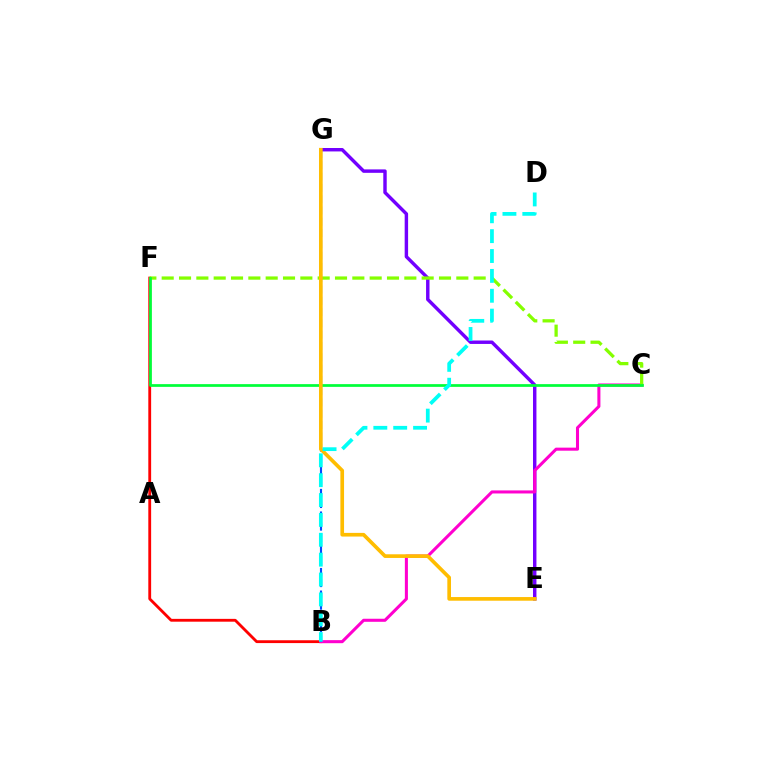{('B', 'F'): [{'color': '#ff0000', 'line_style': 'solid', 'thickness': 2.04}], ('E', 'G'): [{'color': '#7200ff', 'line_style': 'solid', 'thickness': 2.47}, {'color': '#ffbd00', 'line_style': 'solid', 'thickness': 2.64}], ('B', 'C'): [{'color': '#ff00cf', 'line_style': 'solid', 'thickness': 2.2}], ('B', 'G'): [{'color': '#004bff', 'line_style': 'dashed', 'thickness': 1.53}], ('C', 'F'): [{'color': '#84ff00', 'line_style': 'dashed', 'thickness': 2.35}, {'color': '#00ff39', 'line_style': 'solid', 'thickness': 1.96}], ('B', 'D'): [{'color': '#00fff6', 'line_style': 'dashed', 'thickness': 2.7}]}